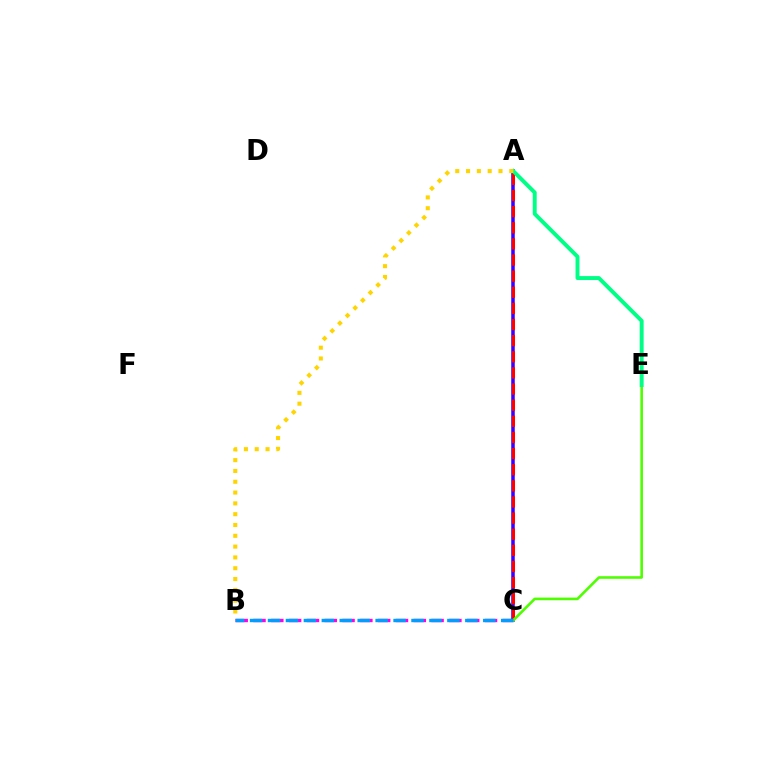{('B', 'C'): [{'color': '#ff00ed', 'line_style': 'dashed', 'thickness': 2.42}, {'color': '#009eff', 'line_style': 'dashed', 'thickness': 2.44}], ('A', 'C'): [{'color': '#3700ff', 'line_style': 'solid', 'thickness': 2.53}, {'color': '#ff0000', 'line_style': 'dashed', 'thickness': 2.19}], ('C', 'E'): [{'color': '#4fff00', 'line_style': 'solid', 'thickness': 1.89}], ('A', 'E'): [{'color': '#00ff86', 'line_style': 'solid', 'thickness': 2.83}], ('A', 'B'): [{'color': '#ffd500', 'line_style': 'dotted', 'thickness': 2.94}]}